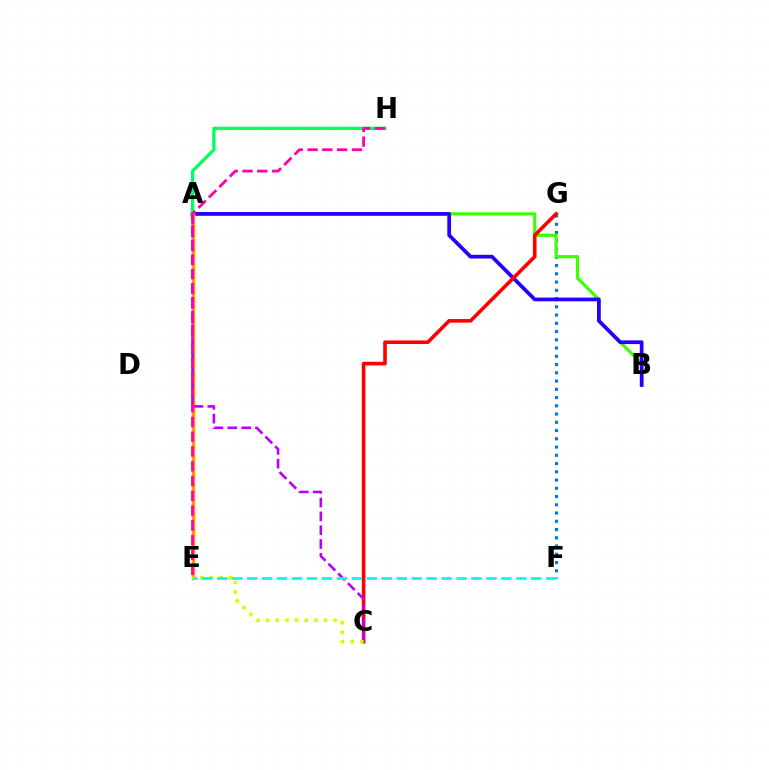{('F', 'G'): [{'color': '#0074ff', 'line_style': 'dotted', 'thickness': 2.24}], ('A', 'B'): [{'color': '#3dff00', 'line_style': 'solid', 'thickness': 2.29}, {'color': '#2500ff', 'line_style': 'solid', 'thickness': 2.69}], ('C', 'G'): [{'color': '#ff0000', 'line_style': 'solid', 'thickness': 2.61}], ('A', 'E'): [{'color': '#ff9400', 'line_style': 'solid', 'thickness': 2.5}], ('A', 'C'): [{'color': '#b900ff', 'line_style': 'dashed', 'thickness': 1.88}], ('A', 'H'): [{'color': '#00ff5c', 'line_style': 'solid', 'thickness': 2.34}], ('C', 'E'): [{'color': '#d1ff00', 'line_style': 'dotted', 'thickness': 2.61}], ('E', 'H'): [{'color': '#ff00ac', 'line_style': 'dashed', 'thickness': 2.01}], ('E', 'F'): [{'color': '#00fff6', 'line_style': 'dashed', 'thickness': 2.03}]}